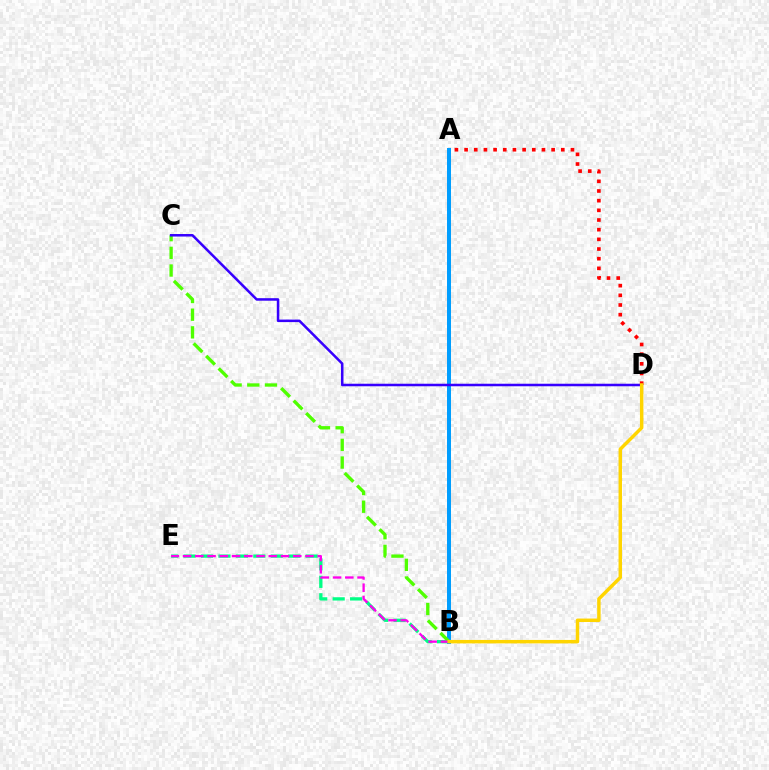{('B', 'E'): [{'color': '#00ff86', 'line_style': 'dashed', 'thickness': 2.37}, {'color': '#ff00ed', 'line_style': 'dashed', 'thickness': 1.66}], ('A', 'B'): [{'color': '#009eff', 'line_style': 'solid', 'thickness': 2.87}], ('B', 'C'): [{'color': '#4fff00', 'line_style': 'dashed', 'thickness': 2.4}], ('C', 'D'): [{'color': '#3700ff', 'line_style': 'solid', 'thickness': 1.82}], ('A', 'D'): [{'color': '#ff0000', 'line_style': 'dotted', 'thickness': 2.63}], ('B', 'D'): [{'color': '#ffd500', 'line_style': 'solid', 'thickness': 2.49}]}